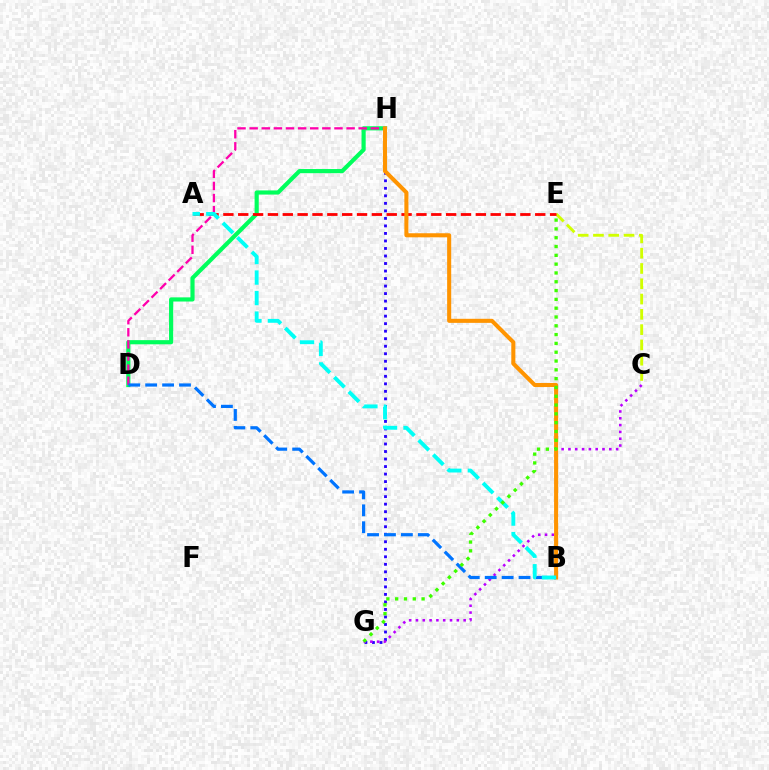{('C', 'E'): [{'color': '#d1ff00', 'line_style': 'dashed', 'thickness': 2.08}], ('G', 'H'): [{'color': '#2500ff', 'line_style': 'dotted', 'thickness': 2.04}], ('D', 'H'): [{'color': '#00ff5c', 'line_style': 'solid', 'thickness': 2.99}, {'color': '#ff00ac', 'line_style': 'dashed', 'thickness': 1.65}], ('A', 'E'): [{'color': '#ff0000', 'line_style': 'dashed', 'thickness': 2.02}], ('C', 'G'): [{'color': '#b900ff', 'line_style': 'dotted', 'thickness': 1.85}], ('B', 'H'): [{'color': '#ff9400', 'line_style': 'solid', 'thickness': 2.92}], ('B', 'D'): [{'color': '#0074ff', 'line_style': 'dashed', 'thickness': 2.3}], ('A', 'B'): [{'color': '#00fff6', 'line_style': 'dashed', 'thickness': 2.78}], ('E', 'G'): [{'color': '#3dff00', 'line_style': 'dotted', 'thickness': 2.39}]}